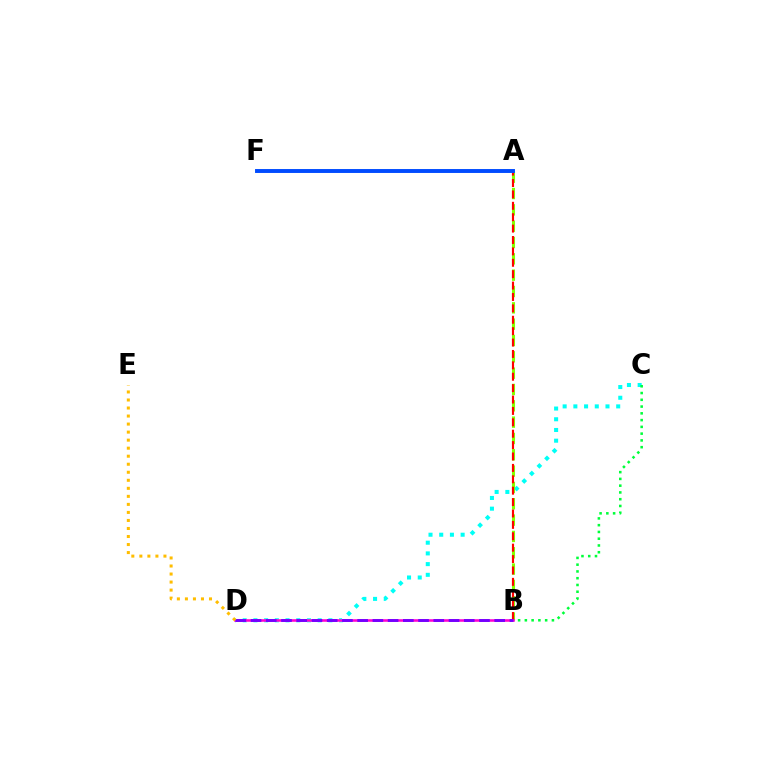{('C', 'D'): [{'color': '#00fff6', 'line_style': 'dotted', 'thickness': 2.91}], ('A', 'B'): [{'color': '#84ff00', 'line_style': 'dashed', 'thickness': 2.22}, {'color': '#ff0000', 'line_style': 'dashed', 'thickness': 1.55}], ('B', 'C'): [{'color': '#00ff39', 'line_style': 'dotted', 'thickness': 1.84}], ('A', 'F'): [{'color': '#004bff', 'line_style': 'solid', 'thickness': 2.82}], ('B', 'D'): [{'color': '#ff00cf', 'line_style': 'solid', 'thickness': 1.84}, {'color': '#7200ff', 'line_style': 'dashed', 'thickness': 2.07}], ('D', 'E'): [{'color': '#ffbd00', 'line_style': 'dotted', 'thickness': 2.18}]}